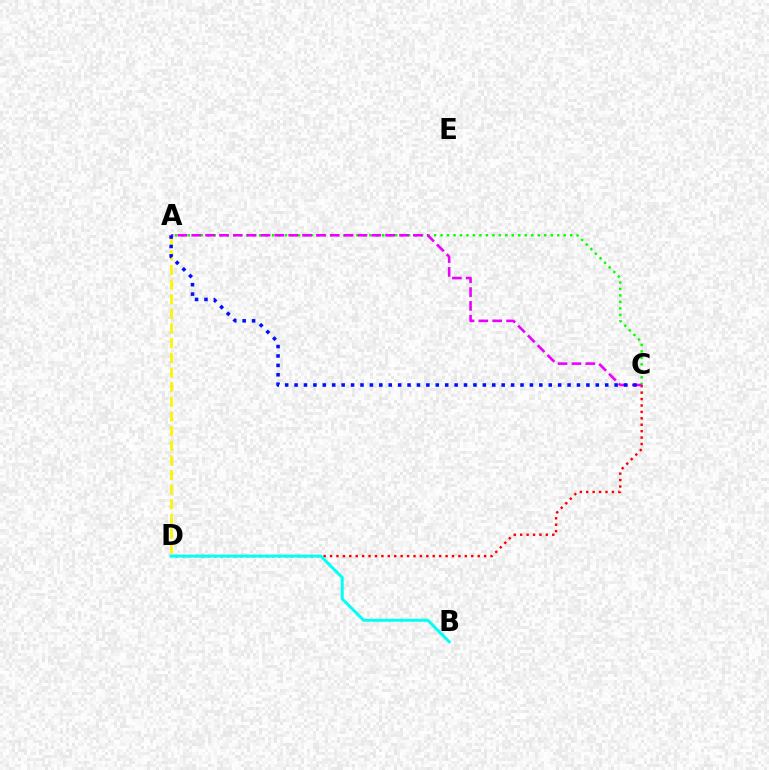{('A', 'D'): [{'color': '#fcf500', 'line_style': 'dashed', 'thickness': 1.99}], ('C', 'D'): [{'color': '#ff0000', 'line_style': 'dotted', 'thickness': 1.74}], ('A', 'C'): [{'color': '#08ff00', 'line_style': 'dotted', 'thickness': 1.76}, {'color': '#ee00ff', 'line_style': 'dashed', 'thickness': 1.88}, {'color': '#0010ff', 'line_style': 'dotted', 'thickness': 2.56}], ('B', 'D'): [{'color': '#00fff6', 'line_style': 'solid', 'thickness': 2.13}]}